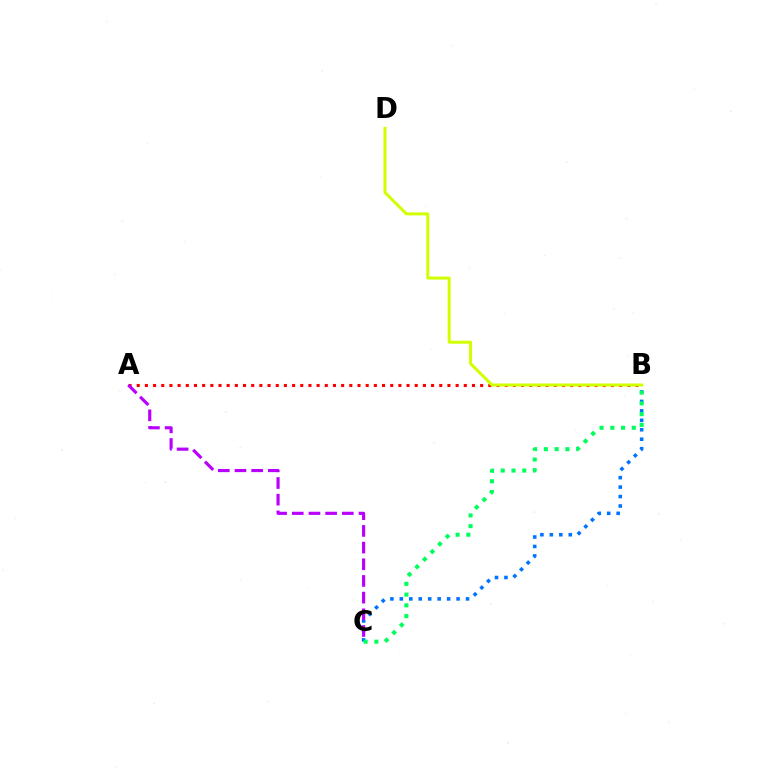{('B', 'C'): [{'color': '#0074ff', 'line_style': 'dotted', 'thickness': 2.57}, {'color': '#00ff5c', 'line_style': 'dotted', 'thickness': 2.92}], ('A', 'B'): [{'color': '#ff0000', 'line_style': 'dotted', 'thickness': 2.22}], ('A', 'C'): [{'color': '#b900ff', 'line_style': 'dashed', 'thickness': 2.27}], ('B', 'D'): [{'color': '#d1ff00', 'line_style': 'solid', 'thickness': 2.16}]}